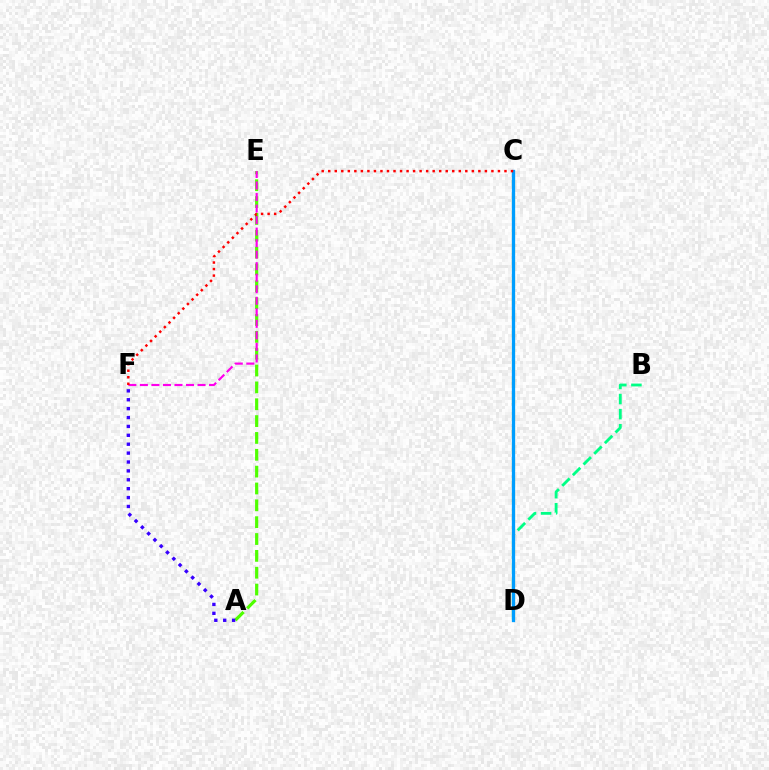{('C', 'D'): [{'color': '#ffd500', 'line_style': 'dashed', 'thickness': 2.26}, {'color': '#009eff', 'line_style': 'solid', 'thickness': 2.37}], ('A', 'E'): [{'color': '#4fff00', 'line_style': 'dashed', 'thickness': 2.29}], ('A', 'F'): [{'color': '#3700ff', 'line_style': 'dotted', 'thickness': 2.42}], ('E', 'F'): [{'color': '#ff00ed', 'line_style': 'dashed', 'thickness': 1.57}], ('B', 'D'): [{'color': '#00ff86', 'line_style': 'dashed', 'thickness': 2.05}], ('C', 'F'): [{'color': '#ff0000', 'line_style': 'dotted', 'thickness': 1.77}]}